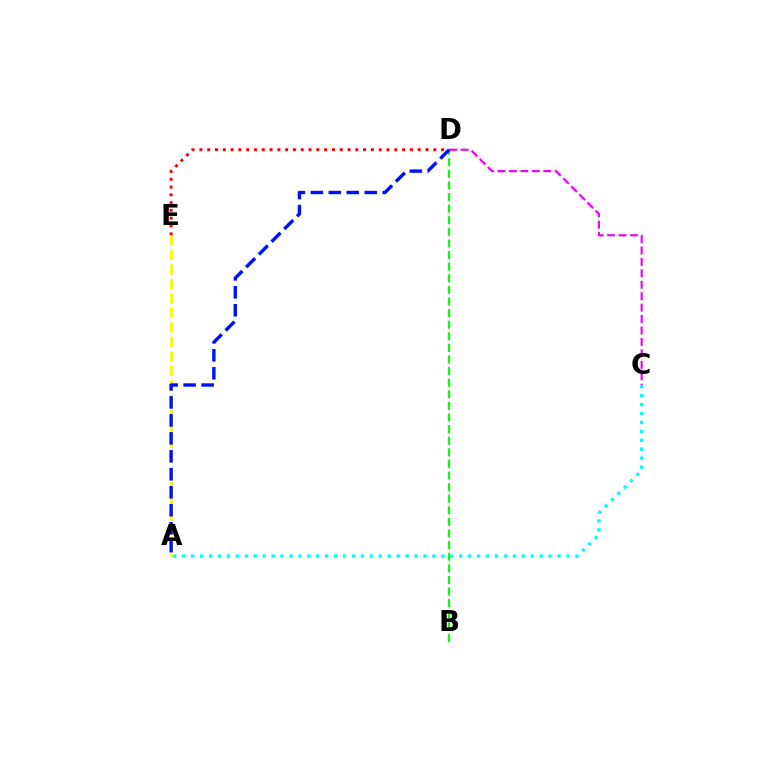{('B', 'D'): [{'color': '#08ff00', 'line_style': 'dashed', 'thickness': 1.58}], ('A', 'E'): [{'color': '#fcf500', 'line_style': 'dashed', 'thickness': 1.97}], ('A', 'C'): [{'color': '#00fff6', 'line_style': 'dotted', 'thickness': 2.43}], ('C', 'D'): [{'color': '#ee00ff', 'line_style': 'dashed', 'thickness': 1.55}], ('A', 'D'): [{'color': '#0010ff', 'line_style': 'dashed', 'thickness': 2.44}], ('D', 'E'): [{'color': '#ff0000', 'line_style': 'dotted', 'thickness': 2.12}]}